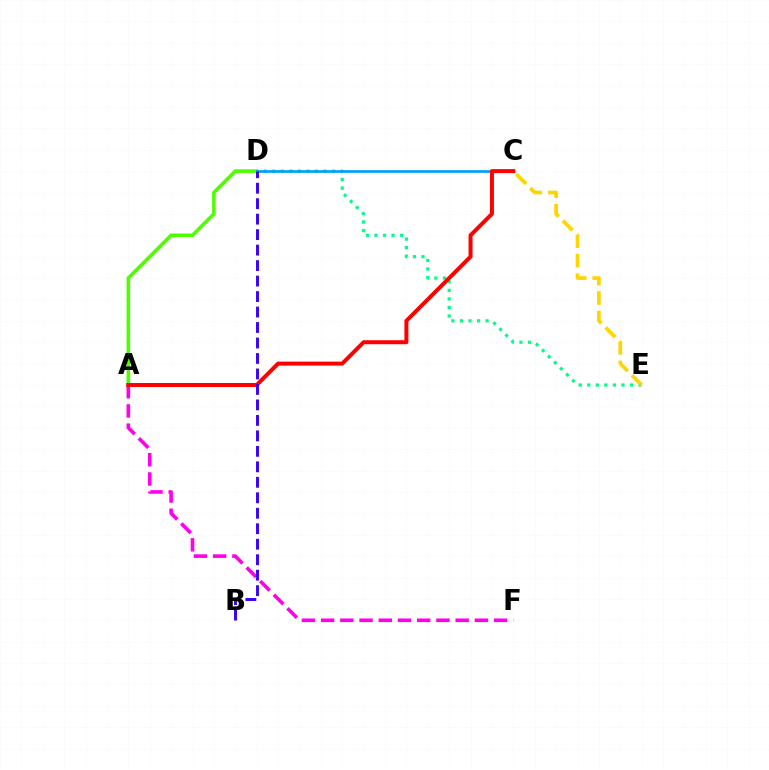{('A', 'D'): [{'color': '#4fff00', 'line_style': 'solid', 'thickness': 2.6}], ('D', 'E'): [{'color': '#00ff86', 'line_style': 'dotted', 'thickness': 2.32}], ('C', 'D'): [{'color': '#009eff', 'line_style': 'solid', 'thickness': 1.93}], ('A', 'F'): [{'color': '#ff00ed', 'line_style': 'dashed', 'thickness': 2.61}], ('A', 'C'): [{'color': '#ff0000', 'line_style': 'solid', 'thickness': 2.87}], ('B', 'D'): [{'color': '#3700ff', 'line_style': 'dashed', 'thickness': 2.1}], ('C', 'E'): [{'color': '#ffd500', 'line_style': 'dashed', 'thickness': 2.66}]}